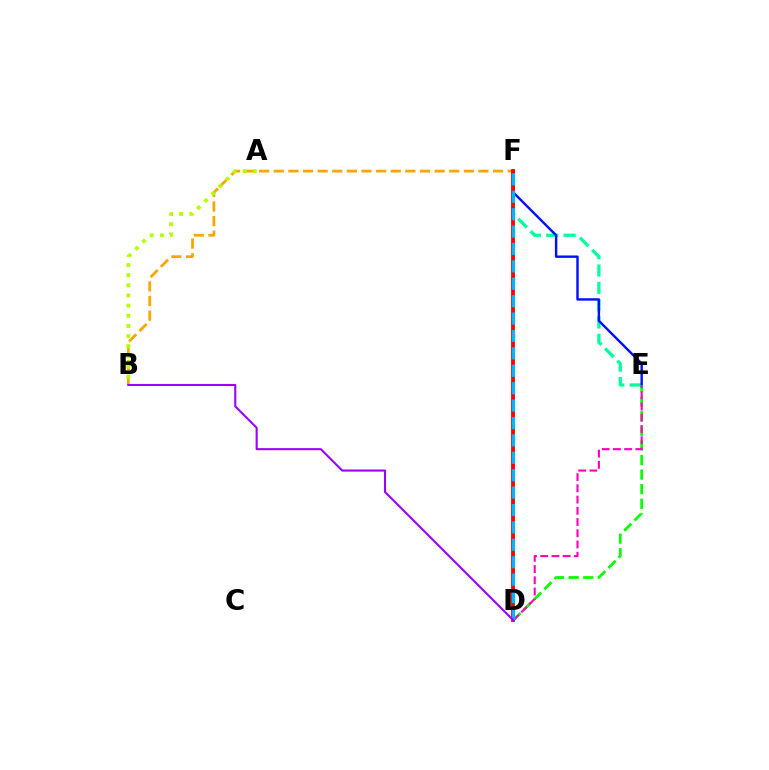{('E', 'F'): [{'color': '#00ff9d', 'line_style': 'dashed', 'thickness': 2.36}, {'color': '#0010ff', 'line_style': 'solid', 'thickness': 1.73}], ('B', 'F'): [{'color': '#ffa500', 'line_style': 'dashed', 'thickness': 1.99}], ('D', 'E'): [{'color': '#08ff00', 'line_style': 'dashed', 'thickness': 1.98}, {'color': '#ff00bd', 'line_style': 'dashed', 'thickness': 1.53}], ('D', 'F'): [{'color': '#ff0000', 'line_style': 'solid', 'thickness': 2.75}, {'color': '#00b5ff', 'line_style': 'dashed', 'thickness': 2.36}], ('A', 'B'): [{'color': '#b3ff00', 'line_style': 'dotted', 'thickness': 2.76}], ('B', 'D'): [{'color': '#9b00ff', 'line_style': 'solid', 'thickness': 1.5}]}